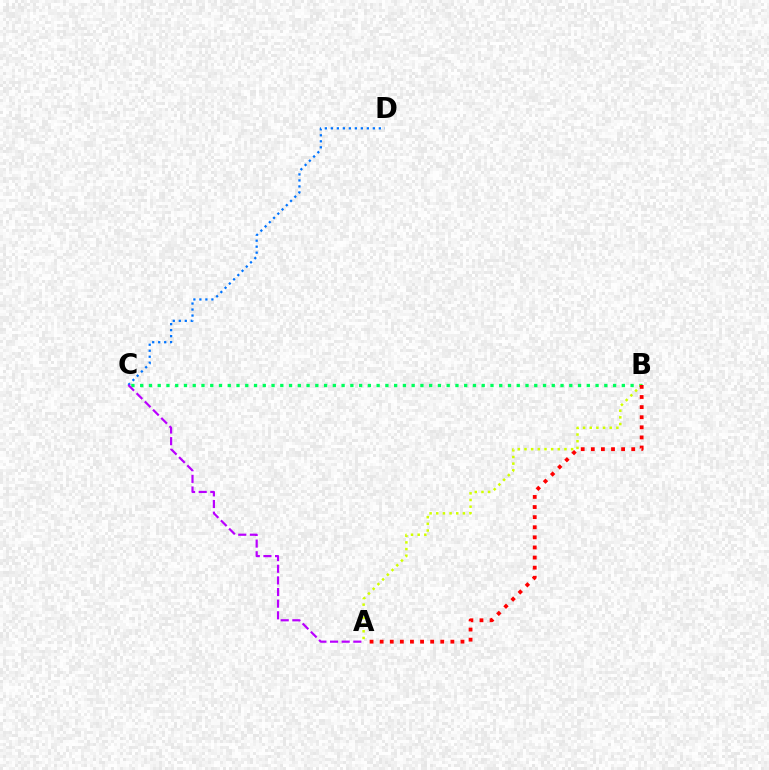{('B', 'C'): [{'color': '#00ff5c', 'line_style': 'dotted', 'thickness': 2.38}], ('C', 'D'): [{'color': '#0074ff', 'line_style': 'dotted', 'thickness': 1.63}], ('A', 'C'): [{'color': '#b900ff', 'line_style': 'dashed', 'thickness': 1.58}], ('A', 'B'): [{'color': '#d1ff00', 'line_style': 'dotted', 'thickness': 1.81}, {'color': '#ff0000', 'line_style': 'dotted', 'thickness': 2.74}]}